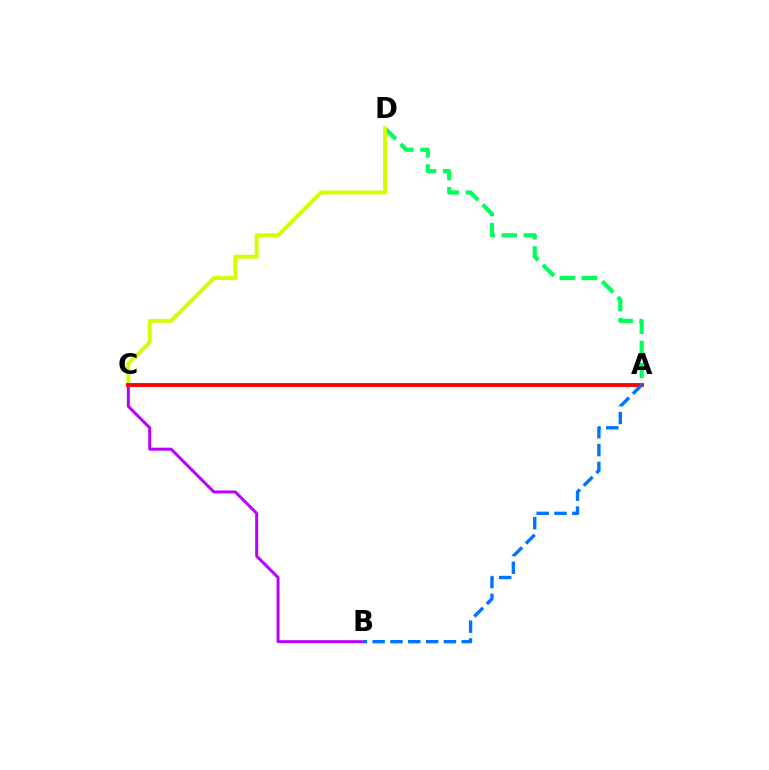{('A', 'D'): [{'color': '#00ff5c', 'line_style': 'dashed', 'thickness': 3.0}], ('C', 'D'): [{'color': '#d1ff00', 'line_style': 'solid', 'thickness': 2.81}], ('B', 'C'): [{'color': '#b900ff', 'line_style': 'solid', 'thickness': 2.14}], ('A', 'C'): [{'color': '#ff0000', 'line_style': 'solid', 'thickness': 2.77}], ('A', 'B'): [{'color': '#0074ff', 'line_style': 'dashed', 'thickness': 2.42}]}